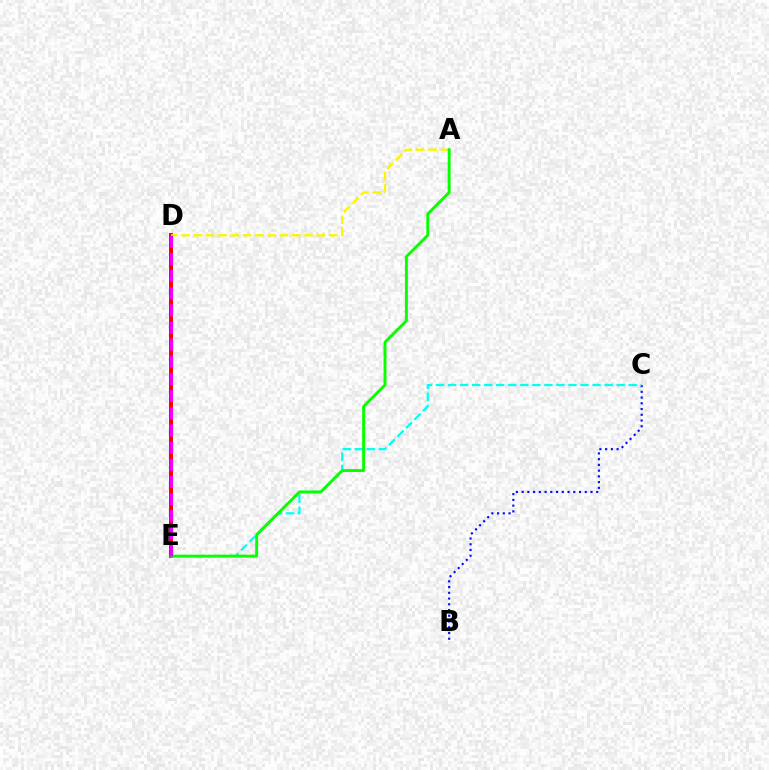{('D', 'E'): [{'color': '#ff0000', 'line_style': 'solid', 'thickness': 2.86}, {'color': '#ee00ff', 'line_style': 'dashed', 'thickness': 2.33}], ('A', 'D'): [{'color': '#fcf500', 'line_style': 'dashed', 'thickness': 1.67}], ('B', 'C'): [{'color': '#0010ff', 'line_style': 'dotted', 'thickness': 1.56}], ('C', 'E'): [{'color': '#00fff6', 'line_style': 'dashed', 'thickness': 1.64}], ('A', 'E'): [{'color': '#08ff00', 'line_style': 'solid', 'thickness': 2.1}]}